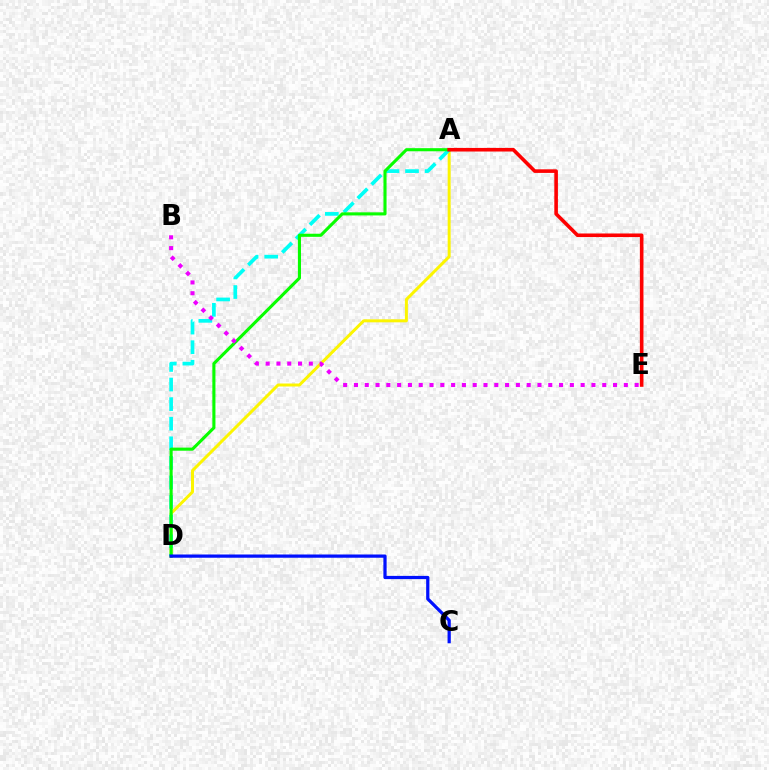{('A', 'D'): [{'color': '#fcf500', 'line_style': 'solid', 'thickness': 2.15}, {'color': '#00fff6', 'line_style': 'dashed', 'thickness': 2.66}, {'color': '#08ff00', 'line_style': 'solid', 'thickness': 2.23}], ('B', 'E'): [{'color': '#ee00ff', 'line_style': 'dotted', 'thickness': 2.93}], ('A', 'E'): [{'color': '#ff0000', 'line_style': 'solid', 'thickness': 2.59}], ('C', 'D'): [{'color': '#0010ff', 'line_style': 'solid', 'thickness': 2.33}]}